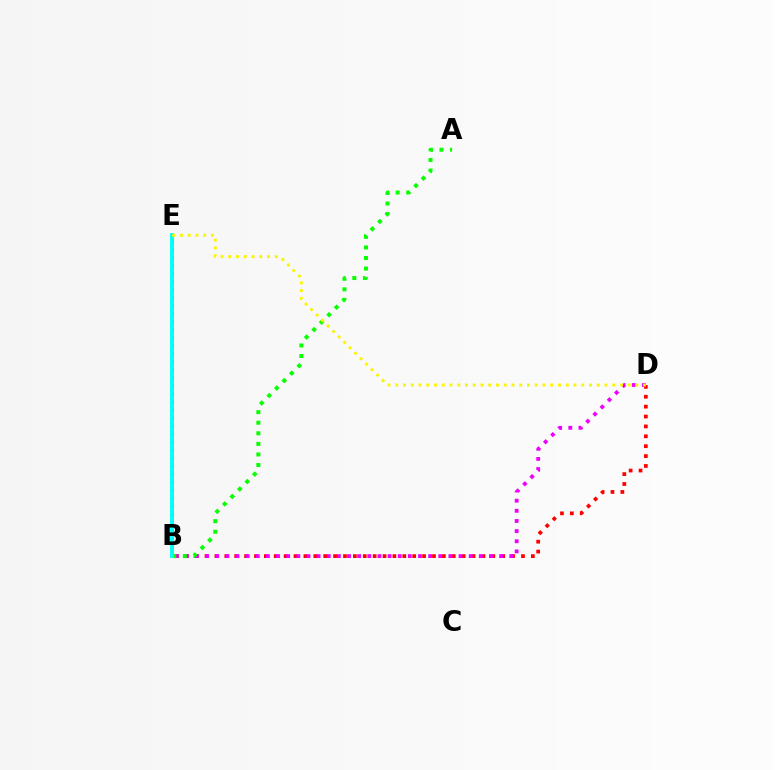{('B', 'D'): [{'color': '#ff0000', 'line_style': 'dotted', 'thickness': 2.69}, {'color': '#ee00ff', 'line_style': 'dotted', 'thickness': 2.75}], ('B', 'E'): [{'color': '#0010ff', 'line_style': 'dotted', 'thickness': 2.18}, {'color': '#00fff6', 'line_style': 'solid', 'thickness': 2.81}], ('A', 'B'): [{'color': '#08ff00', 'line_style': 'dotted', 'thickness': 2.87}], ('D', 'E'): [{'color': '#fcf500', 'line_style': 'dotted', 'thickness': 2.11}]}